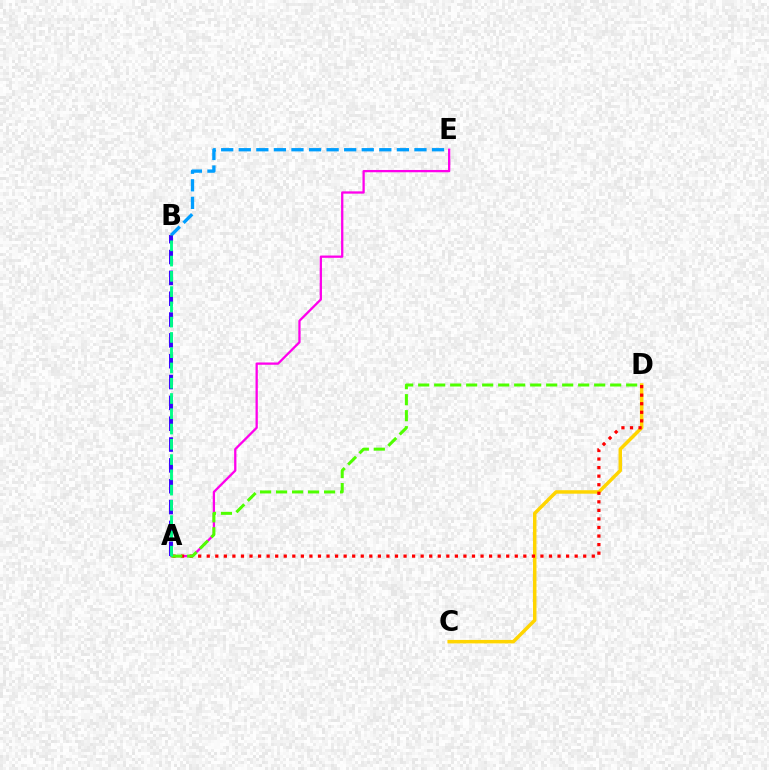{('C', 'D'): [{'color': '#ffd500', 'line_style': 'solid', 'thickness': 2.51}], ('B', 'E'): [{'color': '#009eff', 'line_style': 'dashed', 'thickness': 2.39}], ('A', 'E'): [{'color': '#ff00ed', 'line_style': 'solid', 'thickness': 1.65}], ('A', 'D'): [{'color': '#ff0000', 'line_style': 'dotted', 'thickness': 2.32}, {'color': '#4fff00', 'line_style': 'dashed', 'thickness': 2.17}], ('A', 'B'): [{'color': '#3700ff', 'line_style': 'dashed', 'thickness': 2.83}, {'color': '#00ff86', 'line_style': 'dashed', 'thickness': 2.07}]}